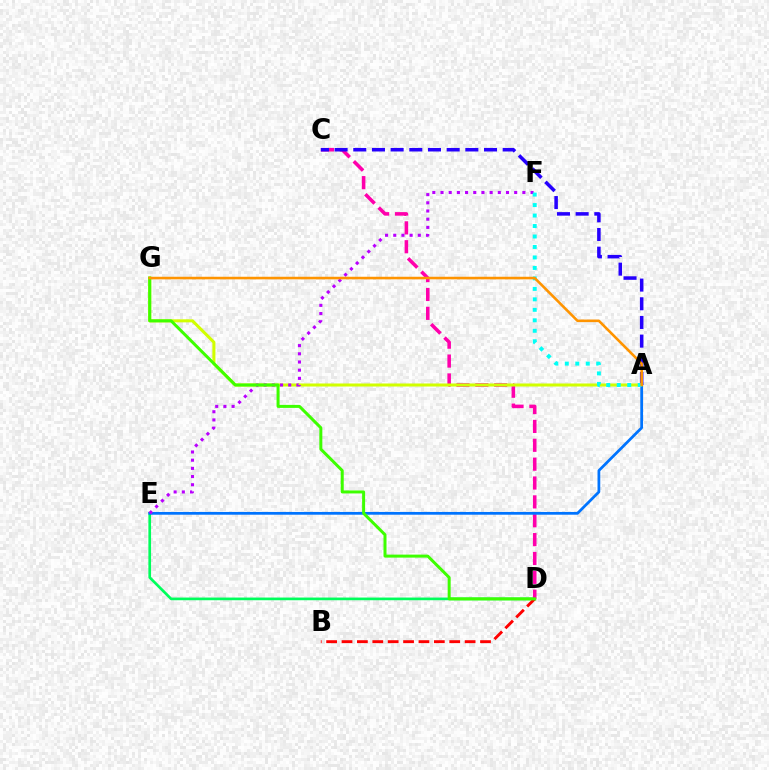{('D', 'E'): [{'color': '#00ff5c', 'line_style': 'solid', 'thickness': 1.93}], ('C', 'D'): [{'color': '#ff00ac', 'line_style': 'dashed', 'thickness': 2.56}], ('A', 'G'): [{'color': '#d1ff00', 'line_style': 'solid', 'thickness': 2.19}, {'color': '#ff9400', 'line_style': 'solid', 'thickness': 1.86}], ('A', 'E'): [{'color': '#0074ff', 'line_style': 'solid', 'thickness': 1.98}], ('A', 'C'): [{'color': '#2500ff', 'line_style': 'dashed', 'thickness': 2.54}], ('E', 'F'): [{'color': '#b900ff', 'line_style': 'dotted', 'thickness': 2.22}], ('B', 'D'): [{'color': '#ff0000', 'line_style': 'dashed', 'thickness': 2.09}], ('D', 'G'): [{'color': '#3dff00', 'line_style': 'solid', 'thickness': 2.16}], ('A', 'F'): [{'color': '#00fff6', 'line_style': 'dotted', 'thickness': 2.85}]}